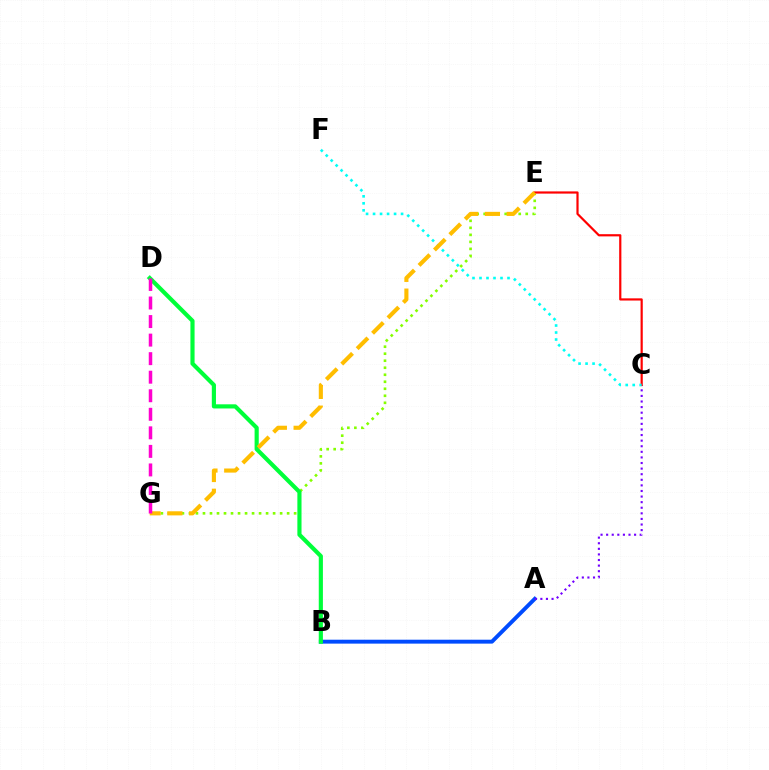{('A', 'B'): [{'color': '#004bff', 'line_style': 'solid', 'thickness': 2.82}], ('A', 'C'): [{'color': '#7200ff', 'line_style': 'dotted', 'thickness': 1.52}], ('E', 'G'): [{'color': '#84ff00', 'line_style': 'dotted', 'thickness': 1.91}, {'color': '#ffbd00', 'line_style': 'dashed', 'thickness': 2.96}], ('B', 'D'): [{'color': '#00ff39', 'line_style': 'solid', 'thickness': 2.99}], ('C', 'E'): [{'color': '#ff0000', 'line_style': 'solid', 'thickness': 1.58}], ('C', 'F'): [{'color': '#00fff6', 'line_style': 'dotted', 'thickness': 1.9}], ('D', 'G'): [{'color': '#ff00cf', 'line_style': 'dashed', 'thickness': 2.52}]}